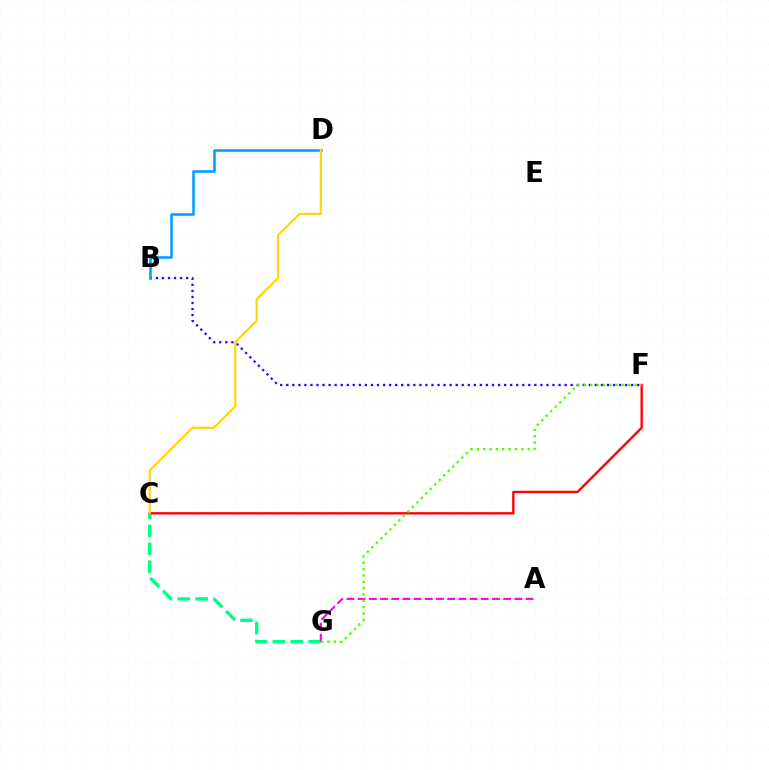{('B', 'F'): [{'color': '#3700ff', 'line_style': 'dotted', 'thickness': 1.64}], ('C', 'G'): [{'color': '#00ff86', 'line_style': 'dashed', 'thickness': 2.43}], ('B', 'D'): [{'color': '#009eff', 'line_style': 'solid', 'thickness': 1.82}], ('A', 'G'): [{'color': '#ff00ed', 'line_style': 'dashed', 'thickness': 1.52}], ('C', 'F'): [{'color': '#ff0000', 'line_style': 'solid', 'thickness': 1.69}], ('C', 'D'): [{'color': '#ffd500', 'line_style': 'solid', 'thickness': 1.52}], ('F', 'G'): [{'color': '#4fff00', 'line_style': 'dotted', 'thickness': 1.73}]}